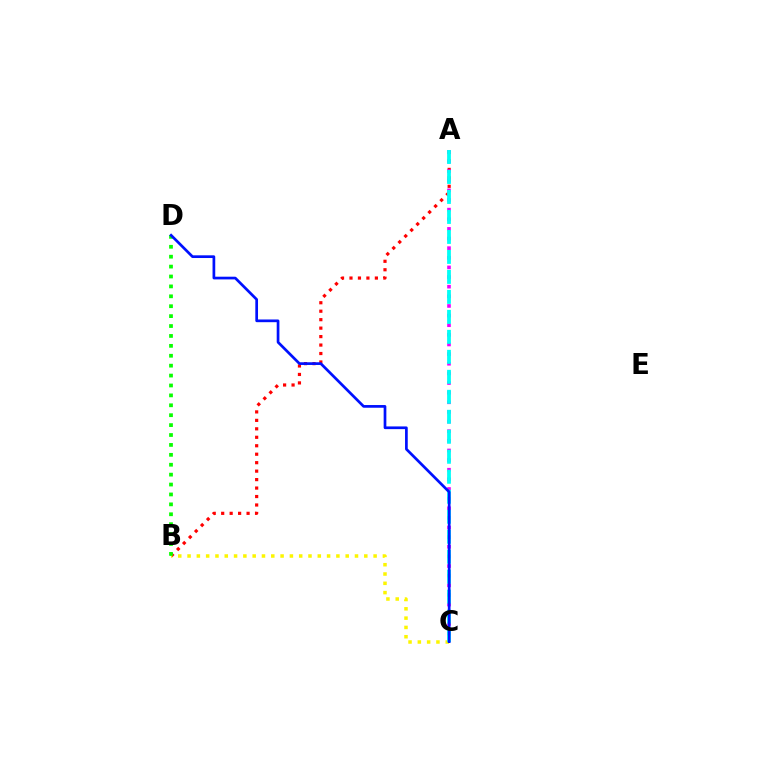{('A', 'B'): [{'color': '#ff0000', 'line_style': 'dotted', 'thickness': 2.3}], ('B', 'C'): [{'color': '#fcf500', 'line_style': 'dotted', 'thickness': 2.53}], ('A', 'C'): [{'color': '#ee00ff', 'line_style': 'dotted', 'thickness': 2.62}, {'color': '#00fff6', 'line_style': 'dashed', 'thickness': 2.72}], ('B', 'D'): [{'color': '#08ff00', 'line_style': 'dotted', 'thickness': 2.69}], ('C', 'D'): [{'color': '#0010ff', 'line_style': 'solid', 'thickness': 1.95}]}